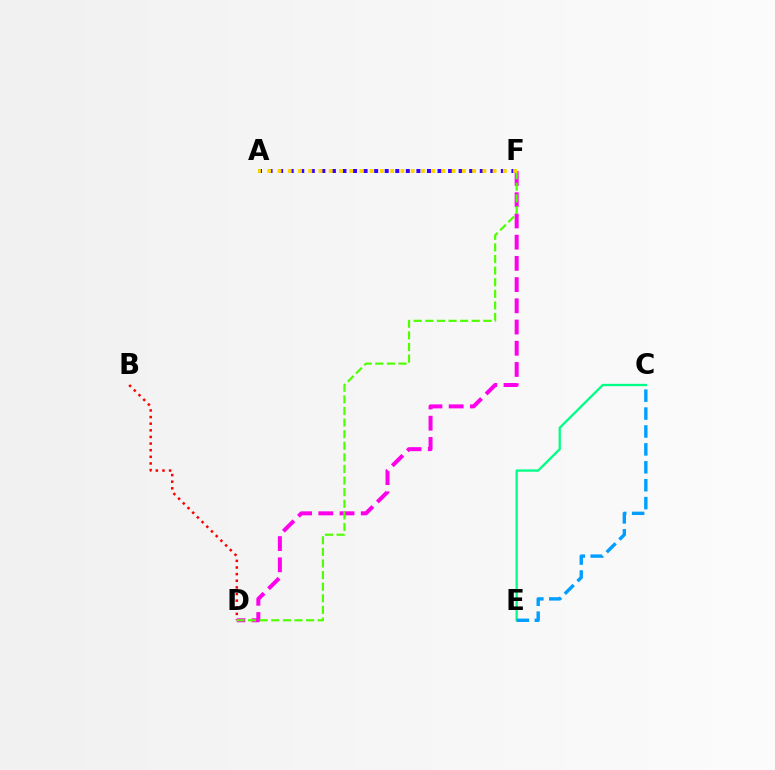{('C', 'E'): [{'color': '#00ff86', 'line_style': 'solid', 'thickness': 1.66}, {'color': '#009eff', 'line_style': 'dashed', 'thickness': 2.43}], ('B', 'D'): [{'color': '#ff0000', 'line_style': 'dotted', 'thickness': 1.8}], ('D', 'F'): [{'color': '#ff00ed', 'line_style': 'dashed', 'thickness': 2.88}, {'color': '#4fff00', 'line_style': 'dashed', 'thickness': 1.58}], ('A', 'F'): [{'color': '#3700ff', 'line_style': 'dotted', 'thickness': 2.87}, {'color': '#ffd500', 'line_style': 'dotted', 'thickness': 2.78}]}